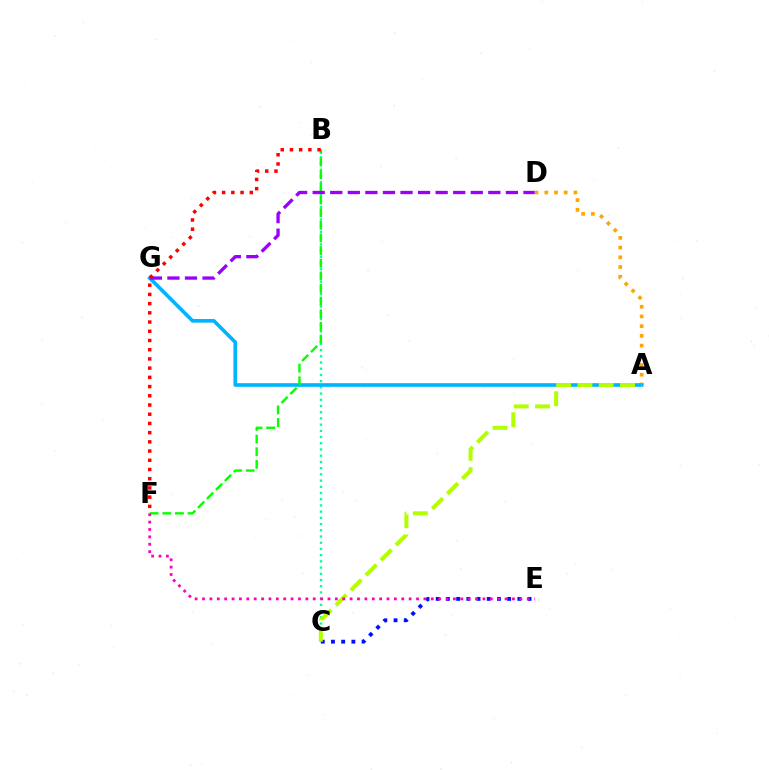{('A', 'D'): [{'color': '#ffa500', 'line_style': 'dotted', 'thickness': 2.64}], ('B', 'C'): [{'color': '#00ff9d', 'line_style': 'dotted', 'thickness': 1.69}], ('C', 'E'): [{'color': '#0010ff', 'line_style': 'dotted', 'thickness': 2.77}], ('A', 'G'): [{'color': '#00b5ff', 'line_style': 'solid', 'thickness': 2.63}], ('A', 'C'): [{'color': '#b3ff00', 'line_style': 'dashed', 'thickness': 2.89}], ('B', 'F'): [{'color': '#08ff00', 'line_style': 'dashed', 'thickness': 1.72}, {'color': '#ff0000', 'line_style': 'dotted', 'thickness': 2.5}], ('E', 'F'): [{'color': '#ff00bd', 'line_style': 'dotted', 'thickness': 2.0}], ('D', 'G'): [{'color': '#9b00ff', 'line_style': 'dashed', 'thickness': 2.39}]}